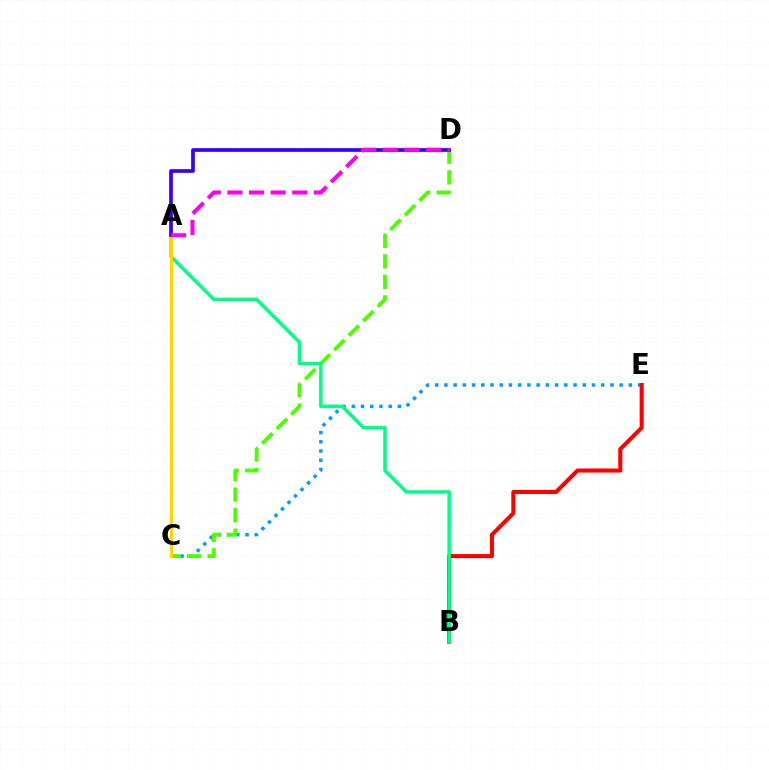{('C', 'E'): [{'color': '#009eff', 'line_style': 'dotted', 'thickness': 2.51}], ('C', 'D'): [{'color': '#4fff00', 'line_style': 'dashed', 'thickness': 2.79}], ('B', 'E'): [{'color': '#ff0000', 'line_style': 'solid', 'thickness': 2.92}], ('A', 'B'): [{'color': '#00ff86', 'line_style': 'solid', 'thickness': 2.52}], ('A', 'C'): [{'color': '#ffd500', 'line_style': 'solid', 'thickness': 2.18}], ('A', 'D'): [{'color': '#3700ff', 'line_style': 'solid', 'thickness': 2.67}, {'color': '#ff00ed', 'line_style': 'dashed', 'thickness': 2.94}]}